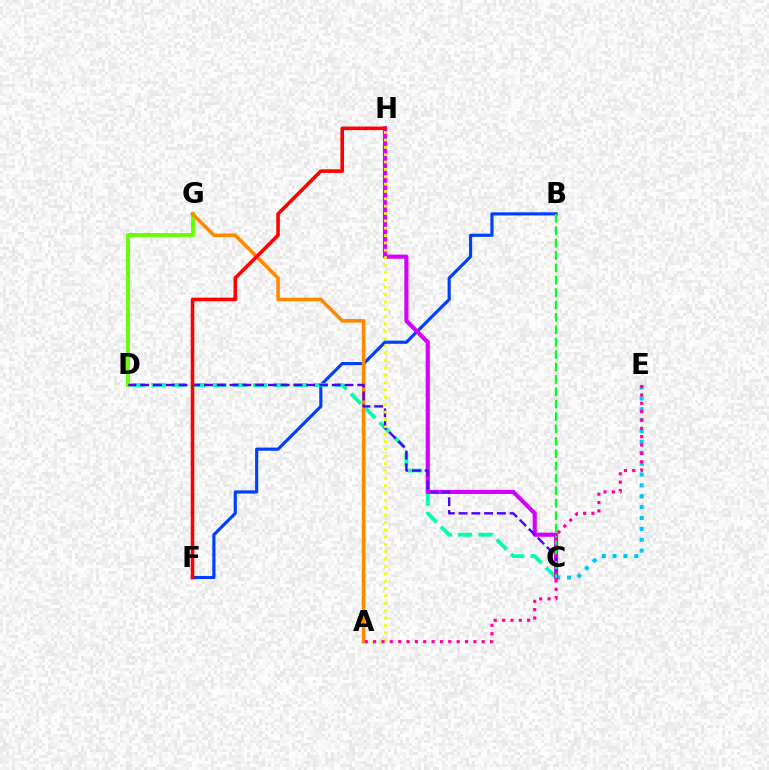{('C', 'E'): [{'color': '#00c7ff', 'line_style': 'dotted', 'thickness': 2.95}], ('B', 'F'): [{'color': '#003fff', 'line_style': 'solid', 'thickness': 2.27}], ('D', 'G'): [{'color': '#66ff00', 'line_style': 'solid', 'thickness': 2.8}], ('A', 'G'): [{'color': '#ff8800', 'line_style': 'solid', 'thickness': 2.56}], ('C', 'D'): [{'color': '#00ffaf', 'line_style': 'dashed', 'thickness': 2.76}, {'color': '#4f00ff', 'line_style': 'dashed', 'thickness': 1.73}], ('C', 'H'): [{'color': '#d600ff', 'line_style': 'solid', 'thickness': 2.98}], ('B', 'C'): [{'color': '#00ff27', 'line_style': 'dashed', 'thickness': 1.68}], ('A', 'H'): [{'color': '#eeff00', 'line_style': 'dotted', 'thickness': 2.0}], ('A', 'E'): [{'color': '#ff00a0', 'line_style': 'dotted', 'thickness': 2.27}], ('F', 'H'): [{'color': '#ff0000', 'line_style': 'solid', 'thickness': 2.58}]}